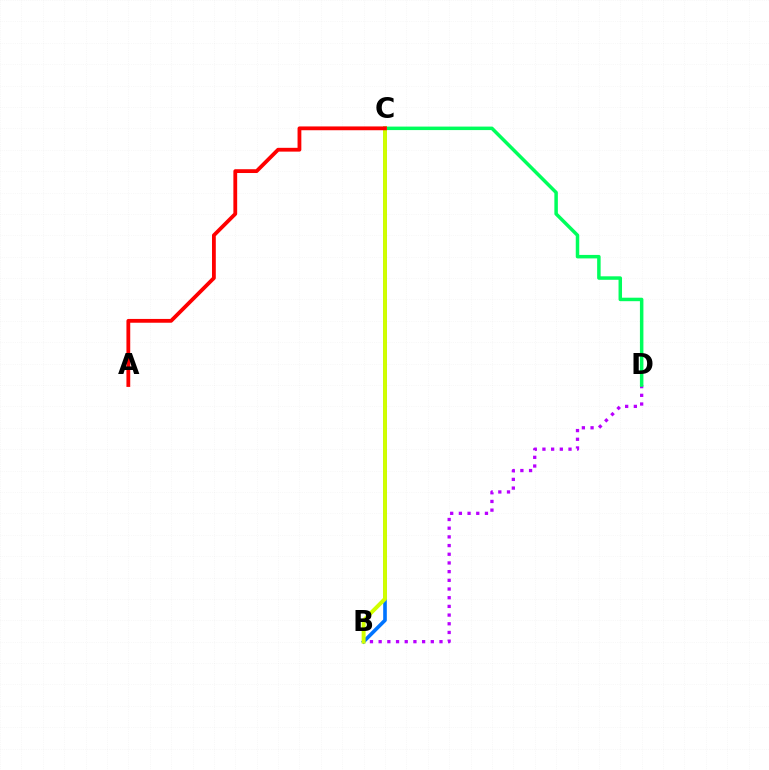{('B', 'D'): [{'color': '#b900ff', 'line_style': 'dotted', 'thickness': 2.36}], ('B', 'C'): [{'color': '#0074ff', 'line_style': 'solid', 'thickness': 2.61}, {'color': '#d1ff00', 'line_style': 'solid', 'thickness': 2.84}], ('C', 'D'): [{'color': '#00ff5c', 'line_style': 'solid', 'thickness': 2.51}], ('A', 'C'): [{'color': '#ff0000', 'line_style': 'solid', 'thickness': 2.74}]}